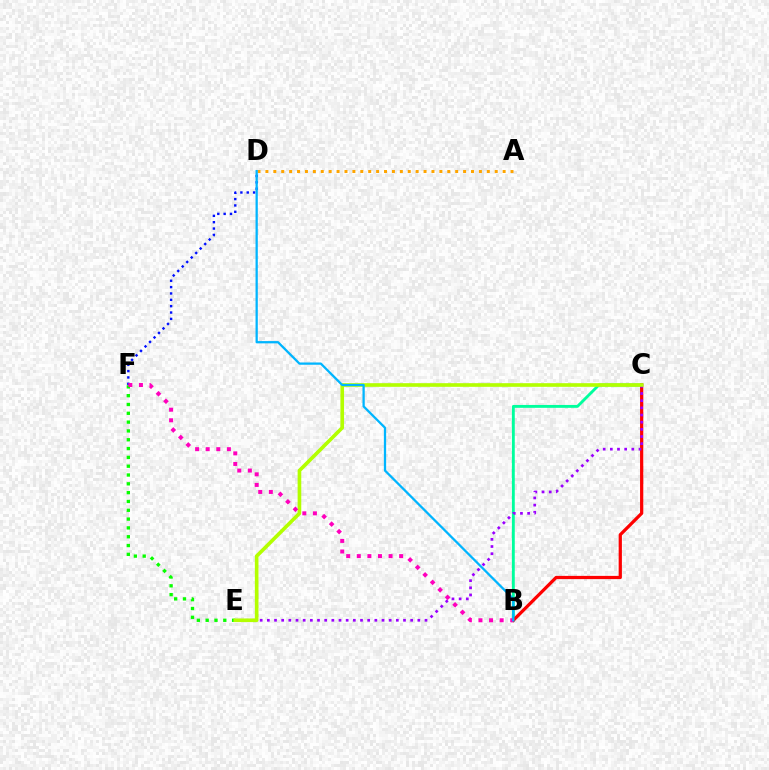{('B', 'C'): [{'color': '#00ff9d', 'line_style': 'solid', 'thickness': 2.07}, {'color': '#ff0000', 'line_style': 'solid', 'thickness': 2.33}], ('E', 'F'): [{'color': '#08ff00', 'line_style': 'dotted', 'thickness': 2.4}], ('D', 'F'): [{'color': '#0010ff', 'line_style': 'dotted', 'thickness': 1.73}], ('A', 'D'): [{'color': '#ffa500', 'line_style': 'dotted', 'thickness': 2.15}], ('C', 'E'): [{'color': '#9b00ff', 'line_style': 'dotted', 'thickness': 1.95}, {'color': '#b3ff00', 'line_style': 'solid', 'thickness': 2.62}], ('B', 'F'): [{'color': '#ff00bd', 'line_style': 'dotted', 'thickness': 2.88}], ('B', 'D'): [{'color': '#00b5ff', 'line_style': 'solid', 'thickness': 1.63}]}